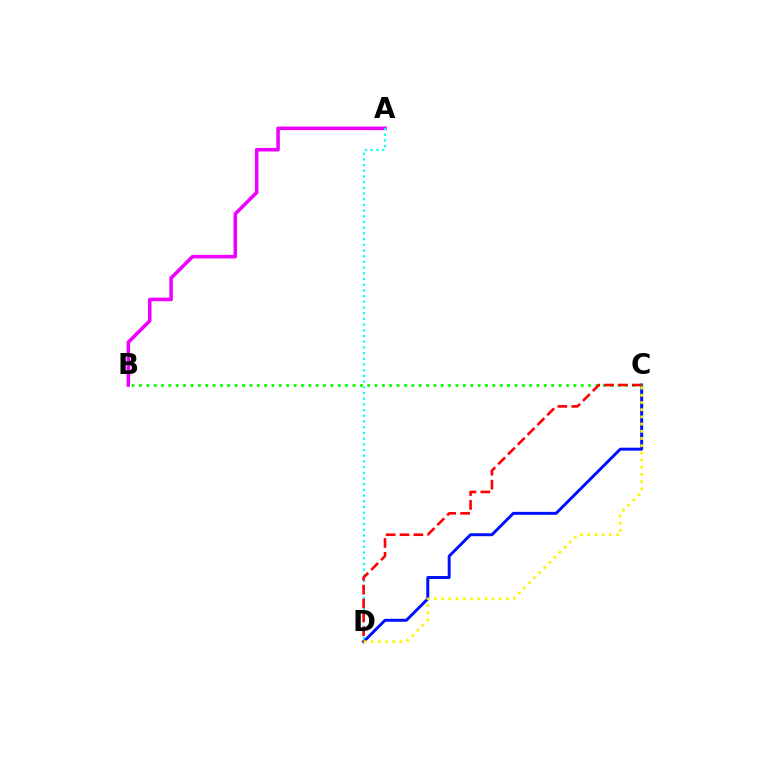{('C', 'D'): [{'color': '#0010ff', 'line_style': 'solid', 'thickness': 2.13}, {'color': '#ff0000', 'line_style': 'dashed', 'thickness': 1.89}, {'color': '#fcf500', 'line_style': 'dotted', 'thickness': 1.95}], ('A', 'B'): [{'color': '#ee00ff', 'line_style': 'solid', 'thickness': 2.56}], ('A', 'D'): [{'color': '#00fff6', 'line_style': 'dotted', 'thickness': 1.55}], ('B', 'C'): [{'color': '#08ff00', 'line_style': 'dotted', 'thickness': 2.0}]}